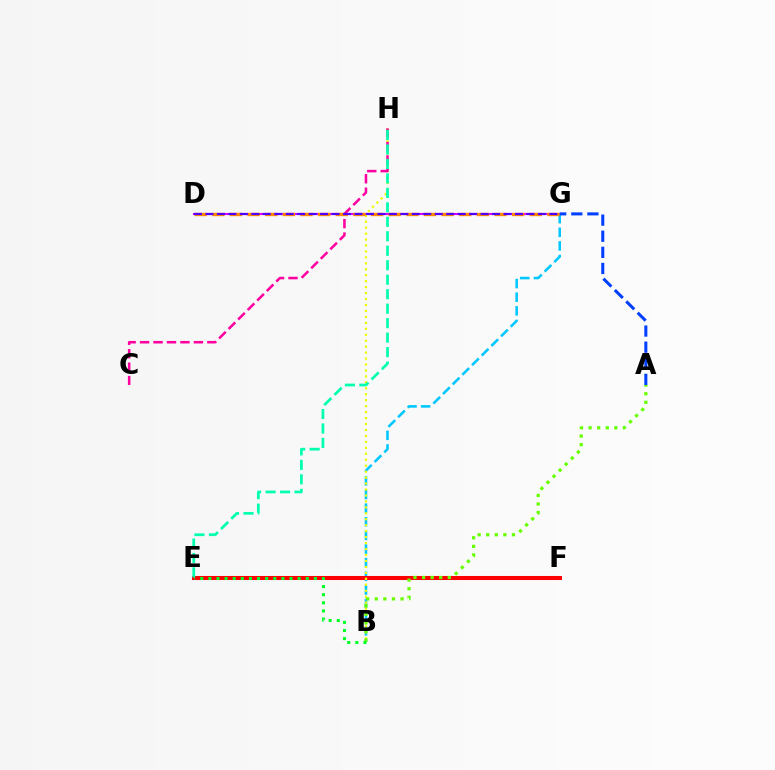{('B', 'G'): [{'color': '#00c7ff', 'line_style': 'dashed', 'thickness': 1.85}], ('E', 'F'): [{'color': '#ff0000', 'line_style': 'solid', 'thickness': 2.92}], ('D', 'G'): [{'color': '#d600ff', 'line_style': 'solid', 'thickness': 1.52}, {'color': '#ff8800', 'line_style': 'dashed', 'thickness': 2.4}, {'color': '#4f00ff', 'line_style': 'dashed', 'thickness': 1.56}], ('B', 'H'): [{'color': '#eeff00', 'line_style': 'dotted', 'thickness': 1.62}], ('A', 'B'): [{'color': '#66ff00', 'line_style': 'dotted', 'thickness': 2.33}], ('B', 'E'): [{'color': '#00ff27', 'line_style': 'dotted', 'thickness': 2.2}], ('C', 'H'): [{'color': '#ff00a0', 'line_style': 'dashed', 'thickness': 1.83}], ('E', 'H'): [{'color': '#00ffaf', 'line_style': 'dashed', 'thickness': 1.97}], ('A', 'G'): [{'color': '#003fff', 'line_style': 'dashed', 'thickness': 2.19}]}